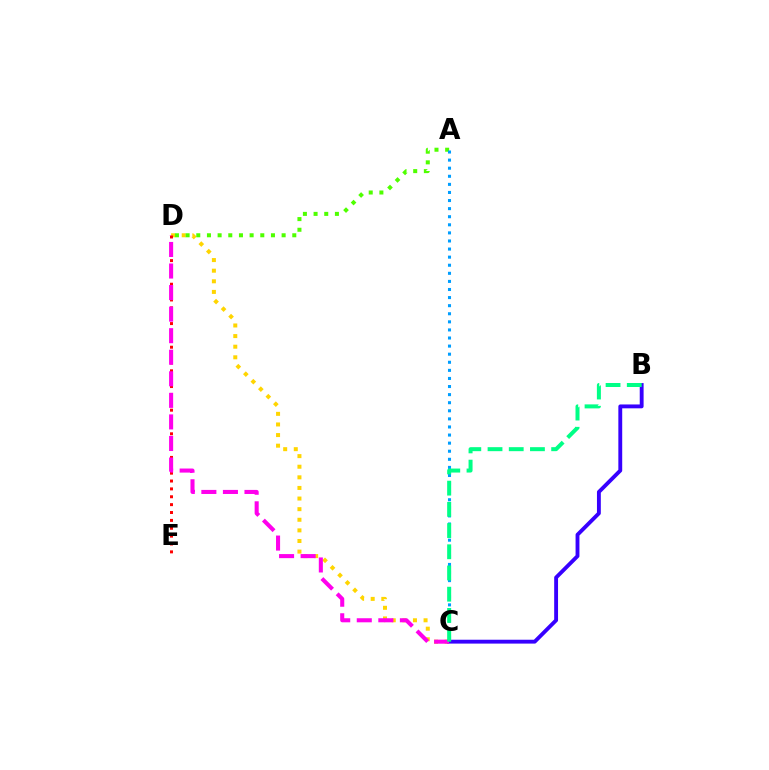{('C', 'D'): [{'color': '#ffd500', 'line_style': 'dotted', 'thickness': 2.88}, {'color': '#ff00ed', 'line_style': 'dashed', 'thickness': 2.93}], ('A', 'D'): [{'color': '#4fff00', 'line_style': 'dotted', 'thickness': 2.9}], ('D', 'E'): [{'color': '#ff0000', 'line_style': 'dotted', 'thickness': 2.14}], ('B', 'C'): [{'color': '#3700ff', 'line_style': 'solid', 'thickness': 2.78}, {'color': '#00ff86', 'line_style': 'dashed', 'thickness': 2.88}], ('A', 'C'): [{'color': '#009eff', 'line_style': 'dotted', 'thickness': 2.2}]}